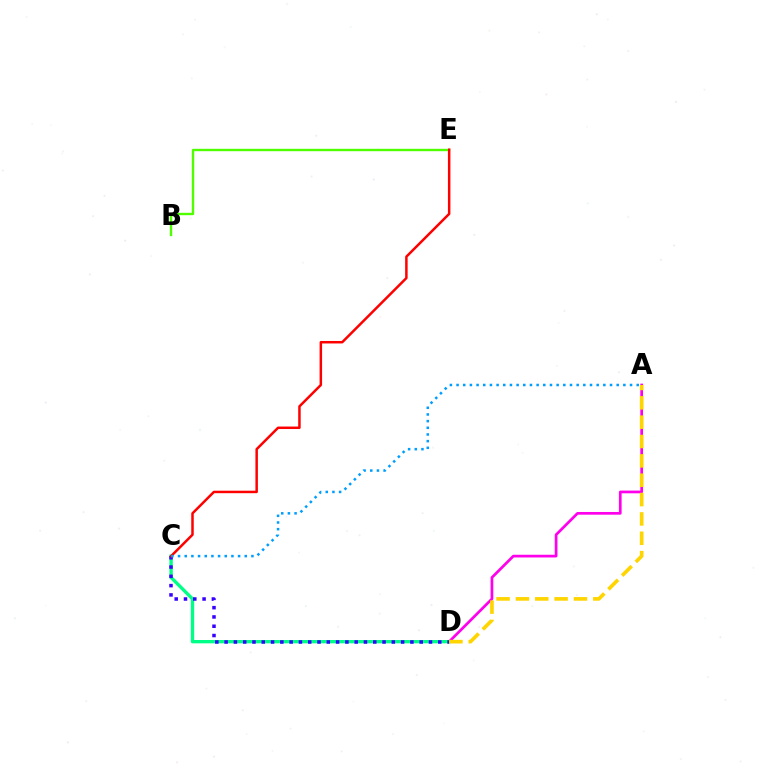{('A', 'D'): [{'color': '#ff00ed', 'line_style': 'solid', 'thickness': 1.95}, {'color': '#ffd500', 'line_style': 'dashed', 'thickness': 2.63}], ('C', 'D'): [{'color': '#00ff86', 'line_style': 'solid', 'thickness': 2.41}, {'color': '#3700ff', 'line_style': 'dotted', 'thickness': 2.52}], ('B', 'E'): [{'color': '#4fff00', 'line_style': 'solid', 'thickness': 1.71}], ('C', 'E'): [{'color': '#ff0000', 'line_style': 'solid', 'thickness': 1.79}], ('A', 'C'): [{'color': '#009eff', 'line_style': 'dotted', 'thickness': 1.81}]}